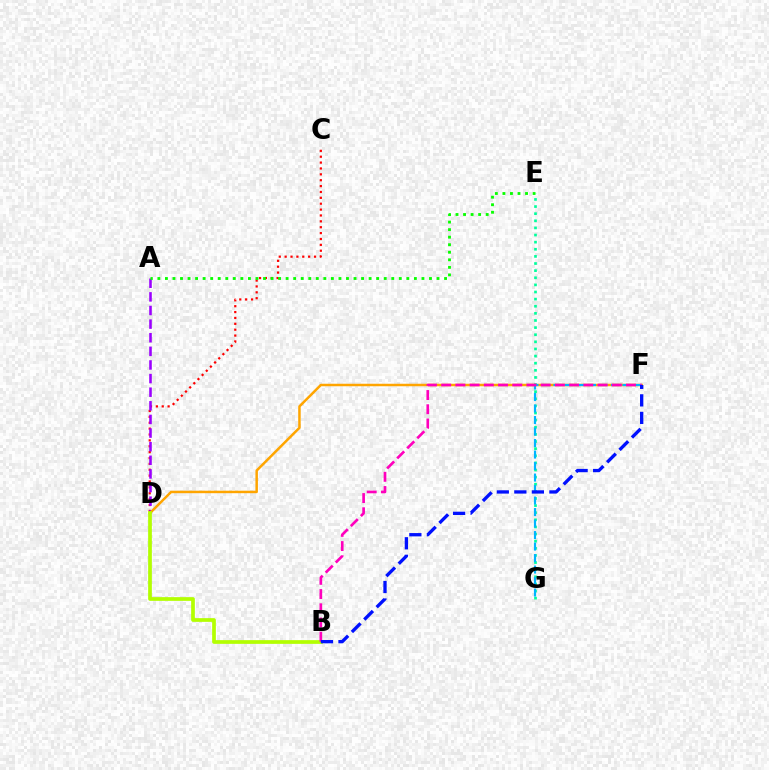{('C', 'D'): [{'color': '#ff0000', 'line_style': 'dotted', 'thickness': 1.6}], ('A', 'D'): [{'color': '#9b00ff', 'line_style': 'dashed', 'thickness': 1.85}], ('D', 'F'): [{'color': '#ffa500', 'line_style': 'solid', 'thickness': 1.79}], ('E', 'G'): [{'color': '#00ff9d', 'line_style': 'dotted', 'thickness': 1.93}], ('F', 'G'): [{'color': '#00b5ff', 'line_style': 'dashed', 'thickness': 1.56}], ('B', 'D'): [{'color': '#b3ff00', 'line_style': 'solid', 'thickness': 2.67}], ('A', 'E'): [{'color': '#08ff00', 'line_style': 'dotted', 'thickness': 2.05}], ('B', 'F'): [{'color': '#ff00bd', 'line_style': 'dashed', 'thickness': 1.93}, {'color': '#0010ff', 'line_style': 'dashed', 'thickness': 2.38}]}